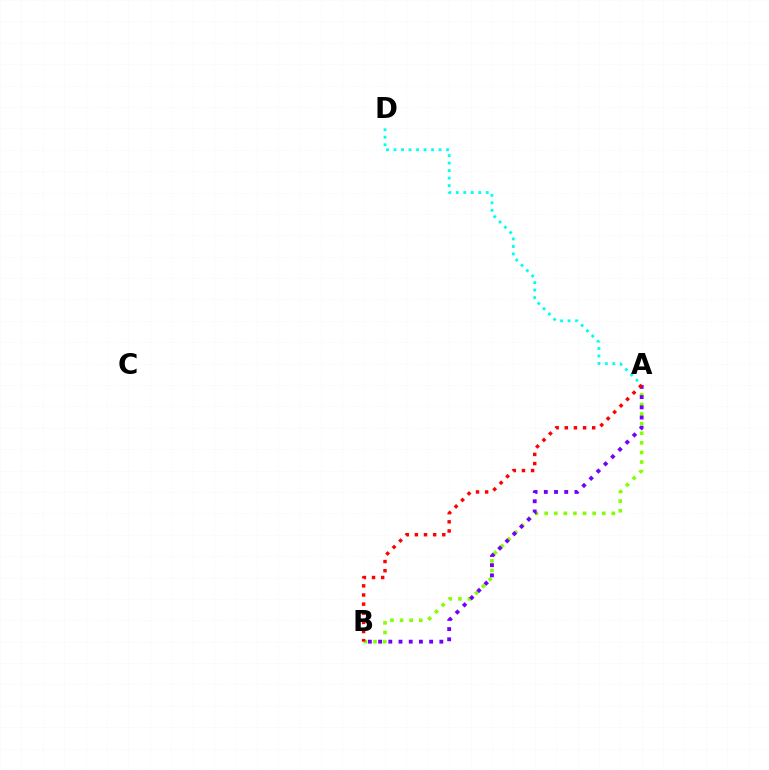{('A', 'B'): [{'color': '#84ff00', 'line_style': 'dotted', 'thickness': 2.61}, {'color': '#7200ff', 'line_style': 'dotted', 'thickness': 2.77}, {'color': '#ff0000', 'line_style': 'dotted', 'thickness': 2.48}], ('A', 'D'): [{'color': '#00fff6', 'line_style': 'dotted', 'thickness': 2.04}]}